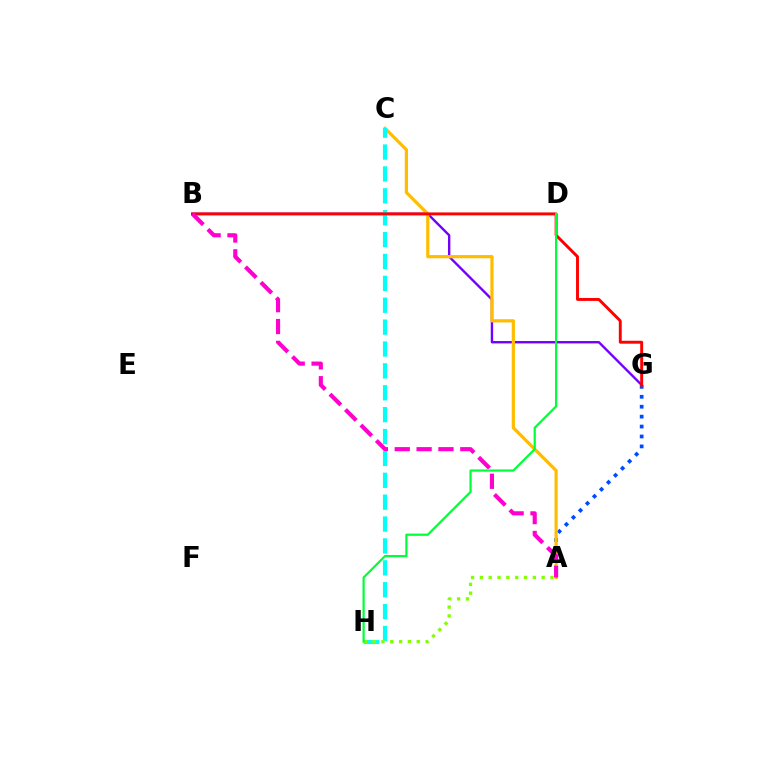{('B', 'G'): [{'color': '#7200ff', 'line_style': 'solid', 'thickness': 1.72}, {'color': '#ff0000', 'line_style': 'solid', 'thickness': 2.11}], ('A', 'G'): [{'color': '#004bff', 'line_style': 'dotted', 'thickness': 2.7}], ('A', 'C'): [{'color': '#ffbd00', 'line_style': 'solid', 'thickness': 2.31}], ('C', 'H'): [{'color': '#00fff6', 'line_style': 'dashed', 'thickness': 2.97}], ('A', 'B'): [{'color': '#ff00cf', 'line_style': 'dashed', 'thickness': 2.97}], ('A', 'H'): [{'color': '#84ff00', 'line_style': 'dotted', 'thickness': 2.4}], ('D', 'H'): [{'color': '#00ff39', 'line_style': 'solid', 'thickness': 1.59}]}